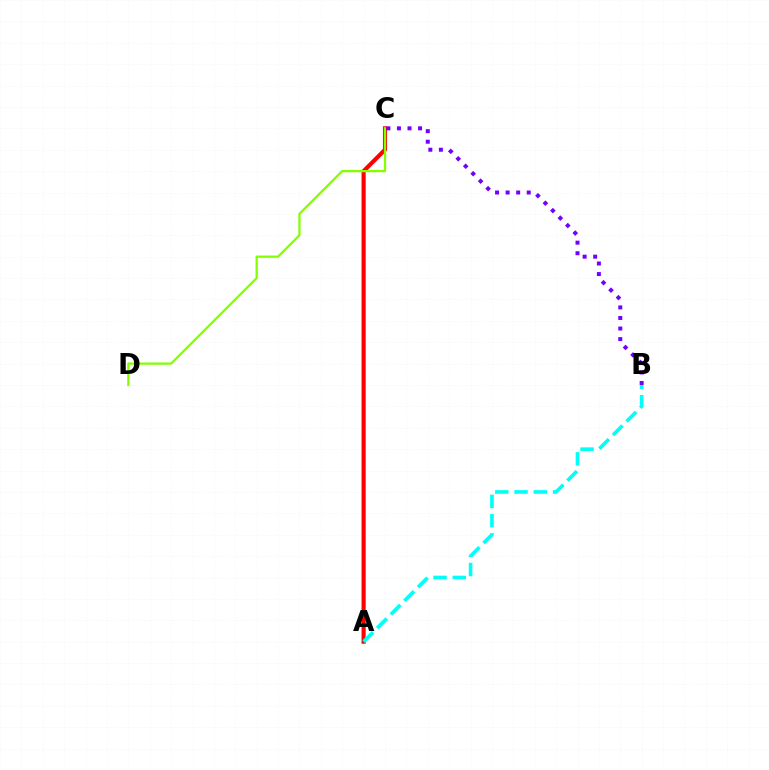{('A', 'C'): [{'color': '#ff0000', 'line_style': 'solid', 'thickness': 2.97}], ('C', 'D'): [{'color': '#84ff00', 'line_style': 'solid', 'thickness': 1.63}], ('B', 'C'): [{'color': '#7200ff', 'line_style': 'dotted', 'thickness': 2.87}], ('A', 'B'): [{'color': '#00fff6', 'line_style': 'dashed', 'thickness': 2.62}]}